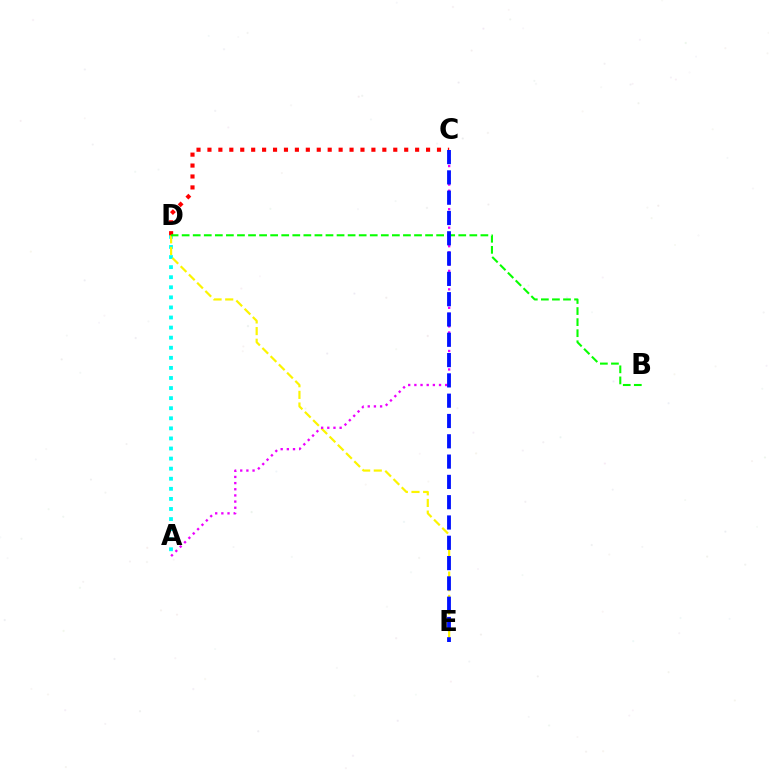{('A', 'D'): [{'color': '#00fff6', 'line_style': 'dotted', 'thickness': 2.74}], ('D', 'E'): [{'color': '#fcf500', 'line_style': 'dashed', 'thickness': 1.58}], ('A', 'C'): [{'color': '#ee00ff', 'line_style': 'dotted', 'thickness': 1.67}], ('C', 'D'): [{'color': '#ff0000', 'line_style': 'dotted', 'thickness': 2.97}], ('B', 'D'): [{'color': '#08ff00', 'line_style': 'dashed', 'thickness': 1.5}], ('C', 'E'): [{'color': '#0010ff', 'line_style': 'dashed', 'thickness': 2.76}]}